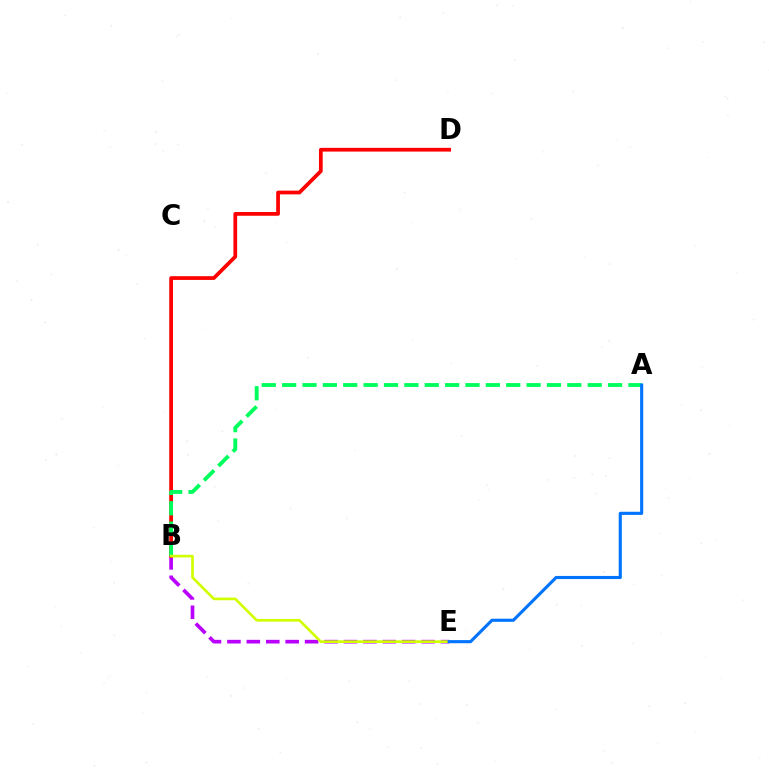{('B', 'E'): [{'color': '#b900ff', 'line_style': 'dashed', 'thickness': 2.64}, {'color': '#d1ff00', 'line_style': 'solid', 'thickness': 1.93}], ('B', 'D'): [{'color': '#ff0000', 'line_style': 'solid', 'thickness': 2.7}], ('A', 'B'): [{'color': '#00ff5c', 'line_style': 'dashed', 'thickness': 2.77}], ('A', 'E'): [{'color': '#0074ff', 'line_style': 'solid', 'thickness': 2.24}]}